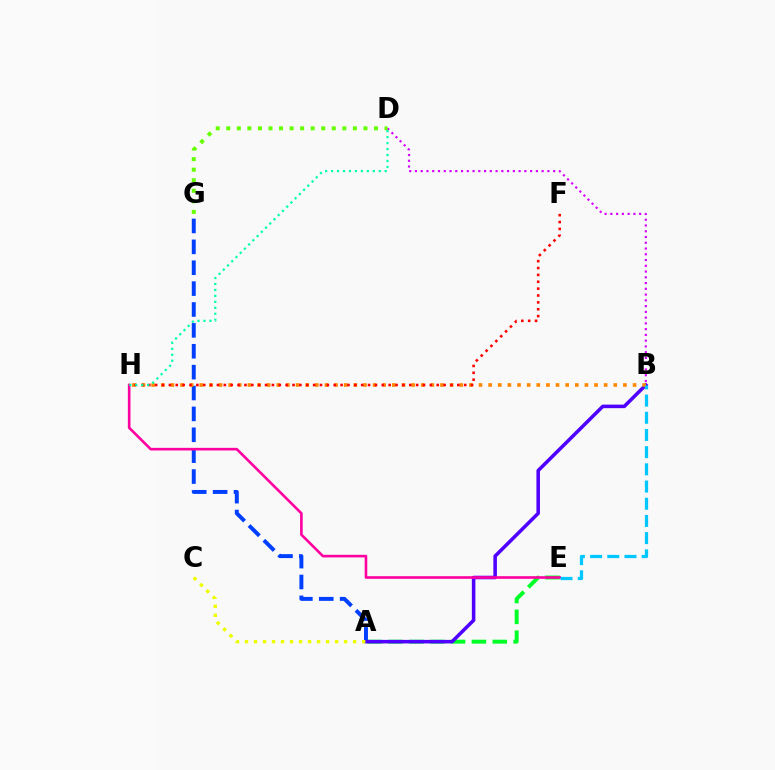{('A', 'E'): [{'color': '#00ff27', 'line_style': 'dashed', 'thickness': 2.83}], ('A', 'G'): [{'color': '#003fff', 'line_style': 'dashed', 'thickness': 2.84}], ('A', 'B'): [{'color': '#4f00ff', 'line_style': 'solid', 'thickness': 2.55}], ('E', 'H'): [{'color': '#ff00a0', 'line_style': 'solid', 'thickness': 1.89}], ('B', 'H'): [{'color': '#ff8800', 'line_style': 'dotted', 'thickness': 2.62}], ('B', 'D'): [{'color': '#d600ff', 'line_style': 'dotted', 'thickness': 1.56}], ('D', 'G'): [{'color': '#66ff00', 'line_style': 'dotted', 'thickness': 2.87}], ('F', 'H'): [{'color': '#ff0000', 'line_style': 'dotted', 'thickness': 1.87}], ('B', 'E'): [{'color': '#00c7ff', 'line_style': 'dashed', 'thickness': 2.34}], ('A', 'C'): [{'color': '#eeff00', 'line_style': 'dotted', 'thickness': 2.45}], ('D', 'H'): [{'color': '#00ffaf', 'line_style': 'dotted', 'thickness': 1.62}]}